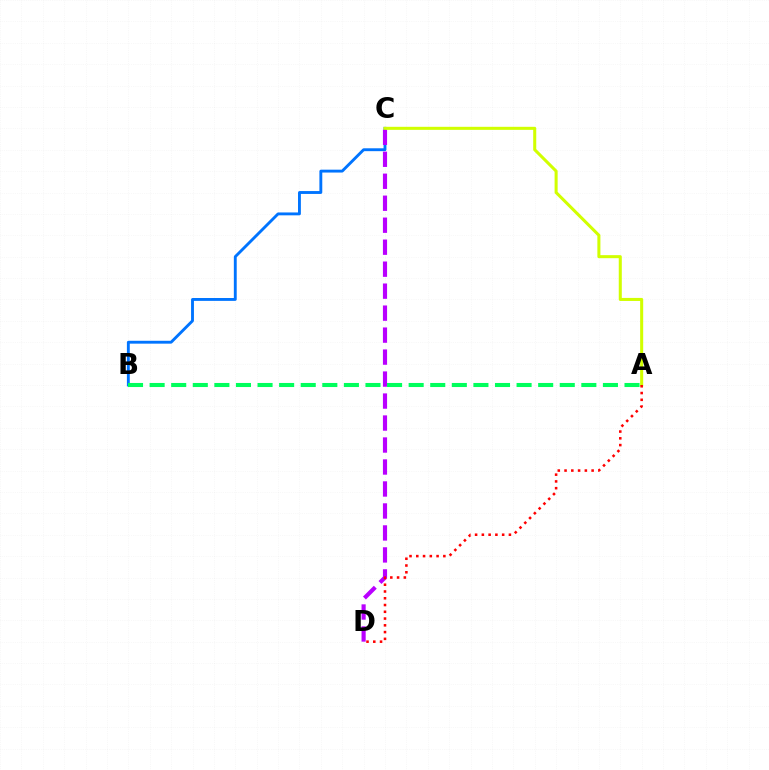{('B', 'C'): [{'color': '#0074ff', 'line_style': 'solid', 'thickness': 2.07}], ('C', 'D'): [{'color': '#b900ff', 'line_style': 'dashed', 'thickness': 2.99}], ('A', 'C'): [{'color': '#d1ff00', 'line_style': 'solid', 'thickness': 2.19}], ('A', 'B'): [{'color': '#00ff5c', 'line_style': 'dashed', 'thickness': 2.93}], ('A', 'D'): [{'color': '#ff0000', 'line_style': 'dotted', 'thickness': 1.84}]}